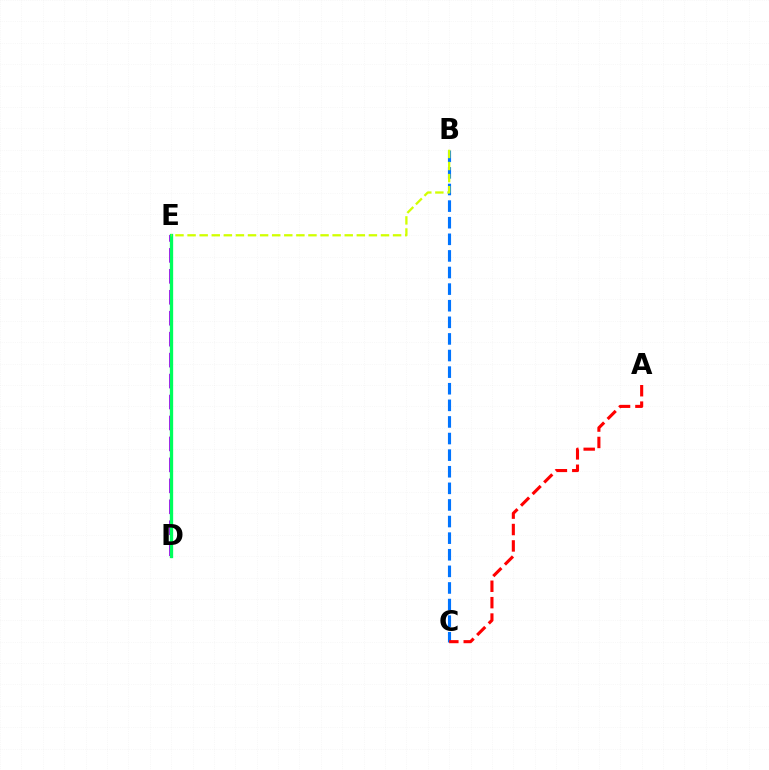{('D', 'E'): [{'color': '#b900ff', 'line_style': 'dashed', 'thickness': 2.85}, {'color': '#00ff5c', 'line_style': 'solid', 'thickness': 2.38}], ('B', 'C'): [{'color': '#0074ff', 'line_style': 'dashed', 'thickness': 2.26}], ('A', 'C'): [{'color': '#ff0000', 'line_style': 'dashed', 'thickness': 2.23}], ('B', 'E'): [{'color': '#d1ff00', 'line_style': 'dashed', 'thickness': 1.64}]}